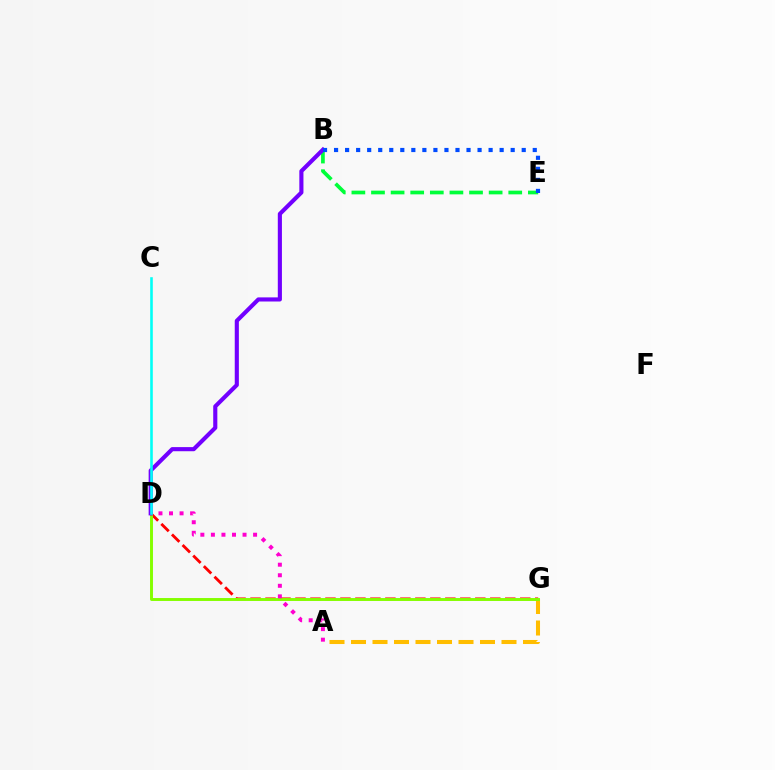{('D', 'G'): [{'color': '#ff0000', 'line_style': 'dashed', 'thickness': 2.04}, {'color': '#84ff00', 'line_style': 'solid', 'thickness': 2.11}], ('A', 'G'): [{'color': '#ffbd00', 'line_style': 'dashed', 'thickness': 2.92}], ('A', 'D'): [{'color': '#ff00cf', 'line_style': 'dotted', 'thickness': 2.87}], ('B', 'E'): [{'color': '#00ff39', 'line_style': 'dashed', 'thickness': 2.66}, {'color': '#004bff', 'line_style': 'dotted', 'thickness': 3.0}], ('B', 'D'): [{'color': '#7200ff', 'line_style': 'solid', 'thickness': 2.97}], ('C', 'D'): [{'color': '#00fff6', 'line_style': 'solid', 'thickness': 1.87}]}